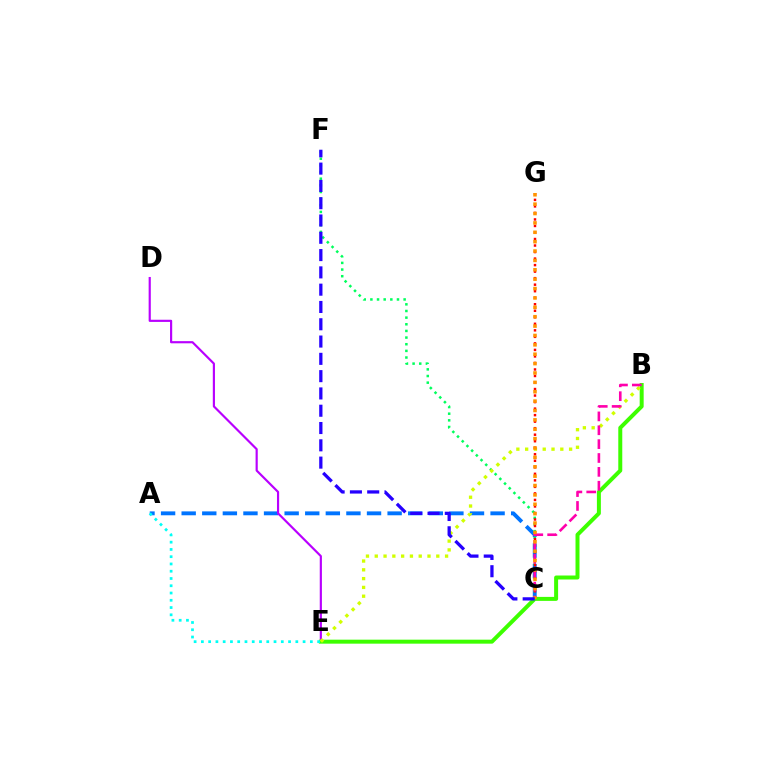{('A', 'C'): [{'color': '#0074ff', 'line_style': 'dashed', 'thickness': 2.8}], ('C', 'F'): [{'color': '#00ff5c', 'line_style': 'dotted', 'thickness': 1.81}, {'color': '#2500ff', 'line_style': 'dashed', 'thickness': 2.35}], ('D', 'E'): [{'color': '#b900ff', 'line_style': 'solid', 'thickness': 1.56}], ('B', 'E'): [{'color': '#3dff00', 'line_style': 'solid', 'thickness': 2.87}, {'color': '#d1ff00', 'line_style': 'dotted', 'thickness': 2.39}], ('C', 'G'): [{'color': '#ff0000', 'line_style': 'dotted', 'thickness': 1.77}, {'color': '#ff9400', 'line_style': 'dotted', 'thickness': 2.55}], ('B', 'C'): [{'color': '#ff00ac', 'line_style': 'dashed', 'thickness': 1.88}], ('A', 'E'): [{'color': '#00fff6', 'line_style': 'dotted', 'thickness': 1.97}]}